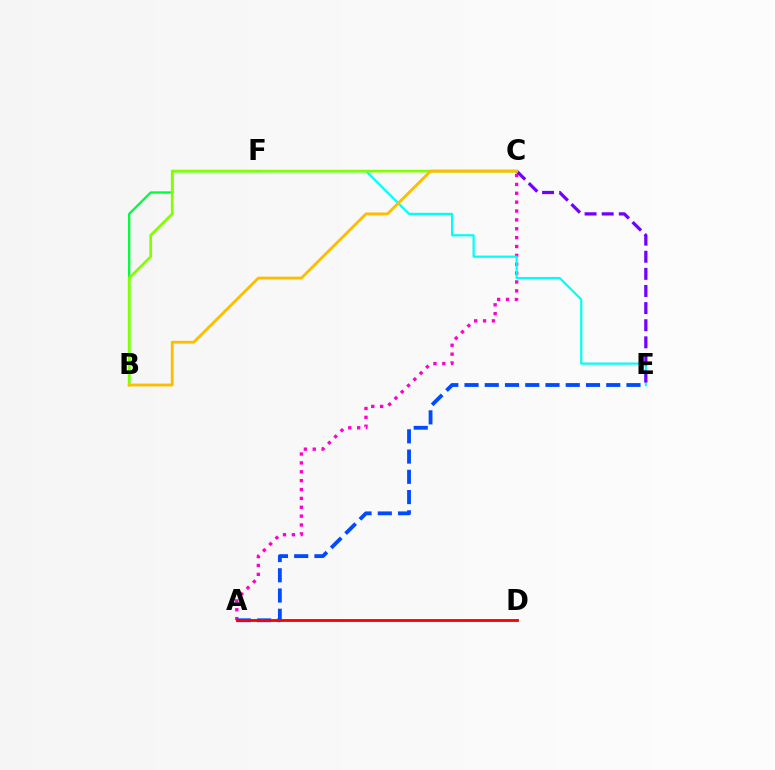{('A', 'C'): [{'color': '#ff00cf', 'line_style': 'dotted', 'thickness': 2.41}], ('B', 'F'): [{'color': '#00ff39', 'line_style': 'solid', 'thickness': 1.66}], ('A', 'E'): [{'color': '#004bff', 'line_style': 'dashed', 'thickness': 2.75}], ('E', 'F'): [{'color': '#00fff6', 'line_style': 'solid', 'thickness': 1.59}], ('C', 'E'): [{'color': '#7200ff', 'line_style': 'dashed', 'thickness': 2.32}], ('B', 'C'): [{'color': '#84ff00', 'line_style': 'solid', 'thickness': 1.95}, {'color': '#ffbd00', 'line_style': 'solid', 'thickness': 2.05}], ('A', 'D'): [{'color': '#ff0000', 'line_style': 'solid', 'thickness': 2.05}]}